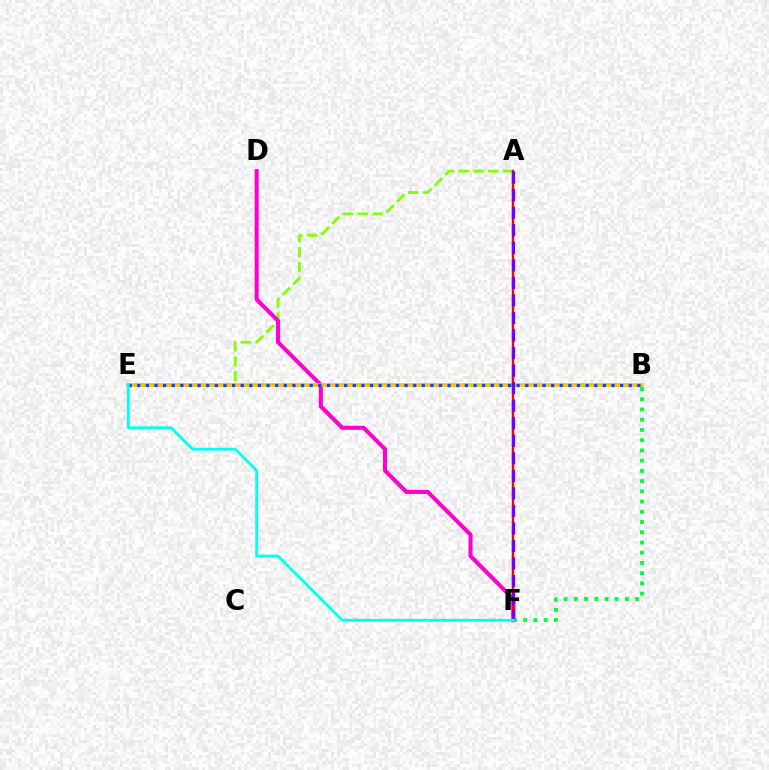{('A', 'E'): [{'color': '#84ff00', 'line_style': 'dashed', 'thickness': 2.02}], ('D', 'F'): [{'color': '#ff00cf', 'line_style': 'solid', 'thickness': 2.93}], ('B', 'E'): [{'color': '#ffbd00', 'line_style': 'solid', 'thickness': 2.59}, {'color': '#004bff', 'line_style': 'dotted', 'thickness': 2.34}], ('B', 'F'): [{'color': '#00ff39', 'line_style': 'dotted', 'thickness': 2.78}], ('A', 'F'): [{'color': '#ff0000', 'line_style': 'solid', 'thickness': 1.73}, {'color': '#7200ff', 'line_style': 'dashed', 'thickness': 2.38}], ('E', 'F'): [{'color': '#00fff6', 'line_style': 'solid', 'thickness': 2.04}]}